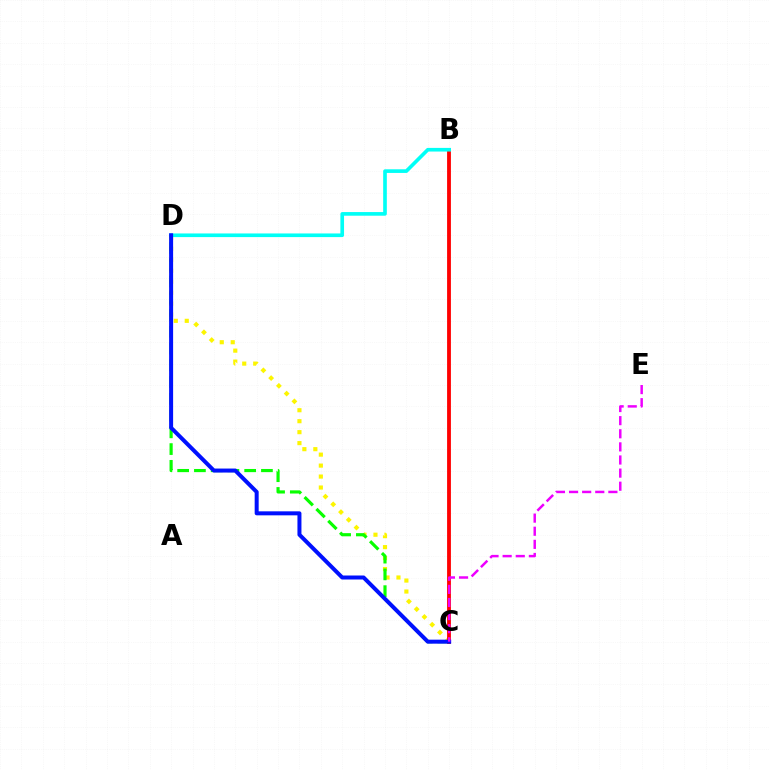{('C', 'D'): [{'color': '#fcf500', 'line_style': 'dotted', 'thickness': 2.98}, {'color': '#08ff00', 'line_style': 'dashed', 'thickness': 2.28}, {'color': '#0010ff', 'line_style': 'solid', 'thickness': 2.88}], ('B', 'C'): [{'color': '#ff0000', 'line_style': 'solid', 'thickness': 2.75}], ('B', 'D'): [{'color': '#00fff6', 'line_style': 'solid', 'thickness': 2.63}], ('C', 'E'): [{'color': '#ee00ff', 'line_style': 'dashed', 'thickness': 1.78}]}